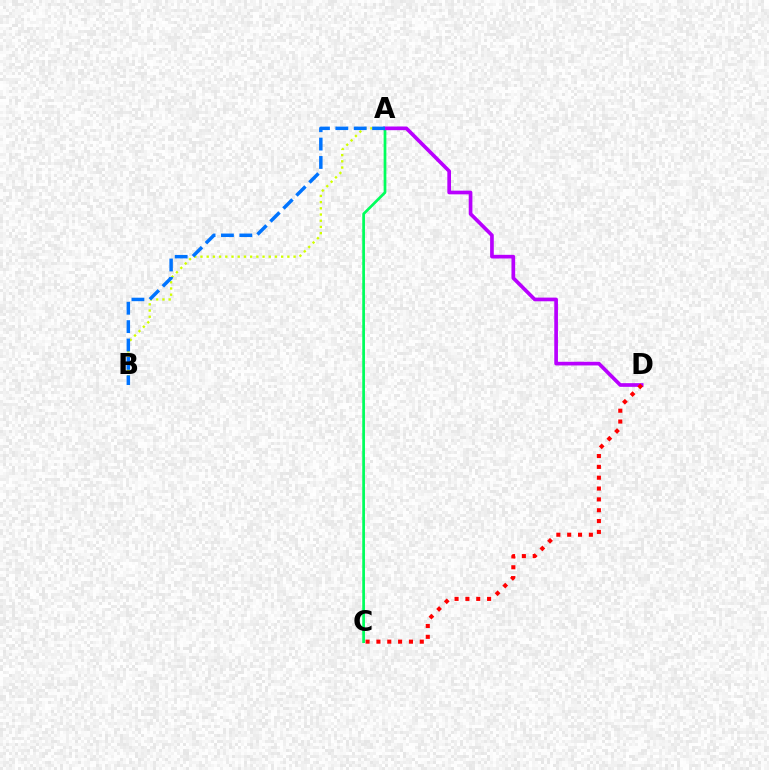{('A', 'B'): [{'color': '#d1ff00', 'line_style': 'dotted', 'thickness': 1.69}, {'color': '#0074ff', 'line_style': 'dashed', 'thickness': 2.5}], ('A', 'C'): [{'color': '#00ff5c', 'line_style': 'solid', 'thickness': 1.96}], ('A', 'D'): [{'color': '#b900ff', 'line_style': 'solid', 'thickness': 2.65}], ('C', 'D'): [{'color': '#ff0000', 'line_style': 'dotted', 'thickness': 2.94}]}